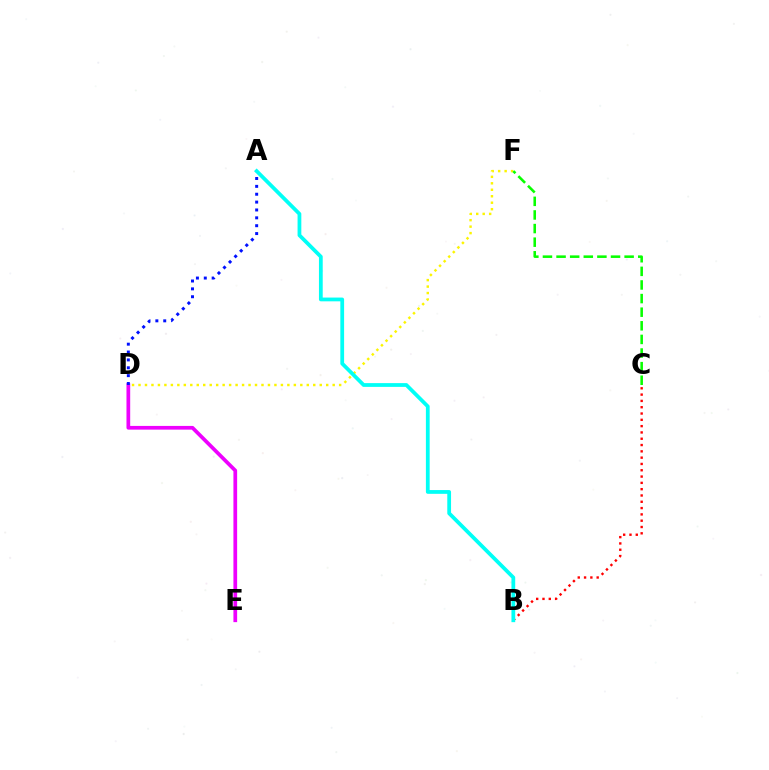{('D', 'E'): [{'color': '#ee00ff', 'line_style': 'solid', 'thickness': 2.67}], ('A', 'D'): [{'color': '#0010ff', 'line_style': 'dotted', 'thickness': 2.14}], ('D', 'F'): [{'color': '#fcf500', 'line_style': 'dotted', 'thickness': 1.76}], ('C', 'F'): [{'color': '#08ff00', 'line_style': 'dashed', 'thickness': 1.85}], ('B', 'C'): [{'color': '#ff0000', 'line_style': 'dotted', 'thickness': 1.71}], ('A', 'B'): [{'color': '#00fff6', 'line_style': 'solid', 'thickness': 2.71}]}